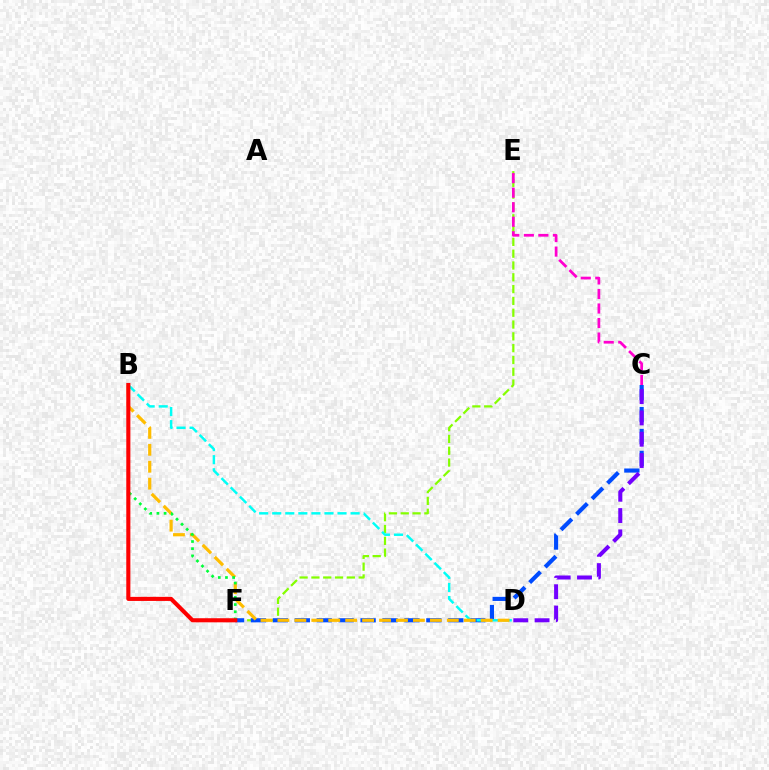{('E', 'F'): [{'color': '#84ff00', 'line_style': 'dashed', 'thickness': 1.6}], ('C', 'E'): [{'color': '#ff00cf', 'line_style': 'dashed', 'thickness': 1.97}], ('C', 'F'): [{'color': '#004bff', 'line_style': 'dashed', 'thickness': 2.98}], ('B', 'D'): [{'color': '#00fff6', 'line_style': 'dashed', 'thickness': 1.77}, {'color': '#ffbd00', 'line_style': 'dashed', 'thickness': 2.3}], ('C', 'D'): [{'color': '#7200ff', 'line_style': 'dashed', 'thickness': 2.89}], ('B', 'F'): [{'color': '#00ff39', 'line_style': 'dotted', 'thickness': 1.95}, {'color': '#ff0000', 'line_style': 'solid', 'thickness': 2.95}]}